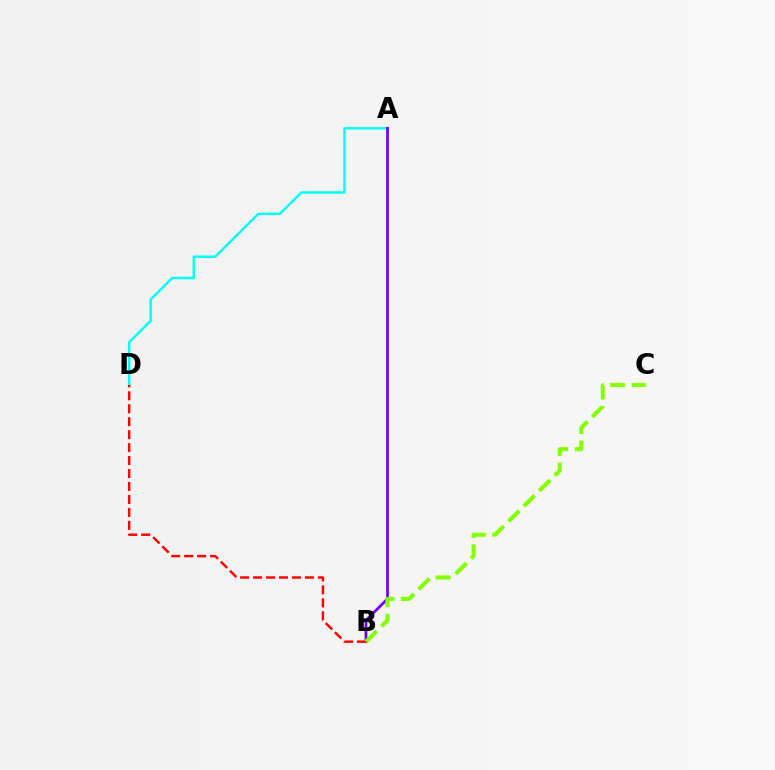{('A', 'D'): [{'color': '#00fff6', 'line_style': 'solid', 'thickness': 1.75}], ('A', 'B'): [{'color': '#7200ff', 'line_style': 'solid', 'thickness': 1.99}], ('B', 'D'): [{'color': '#ff0000', 'line_style': 'dashed', 'thickness': 1.76}], ('B', 'C'): [{'color': '#84ff00', 'line_style': 'dashed', 'thickness': 2.95}]}